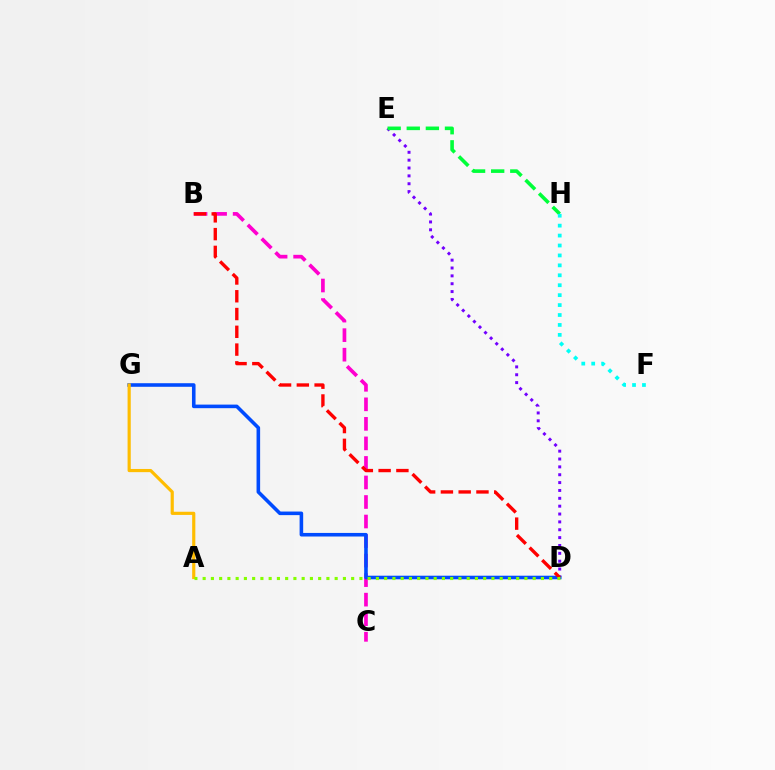{('D', 'E'): [{'color': '#7200ff', 'line_style': 'dotted', 'thickness': 2.14}], ('B', 'C'): [{'color': '#ff00cf', 'line_style': 'dashed', 'thickness': 2.65}], ('D', 'G'): [{'color': '#004bff', 'line_style': 'solid', 'thickness': 2.58}], ('B', 'D'): [{'color': '#ff0000', 'line_style': 'dashed', 'thickness': 2.41}], ('E', 'H'): [{'color': '#00ff39', 'line_style': 'dashed', 'thickness': 2.6}], ('A', 'G'): [{'color': '#ffbd00', 'line_style': 'solid', 'thickness': 2.29}], ('A', 'D'): [{'color': '#84ff00', 'line_style': 'dotted', 'thickness': 2.24}], ('F', 'H'): [{'color': '#00fff6', 'line_style': 'dotted', 'thickness': 2.7}]}